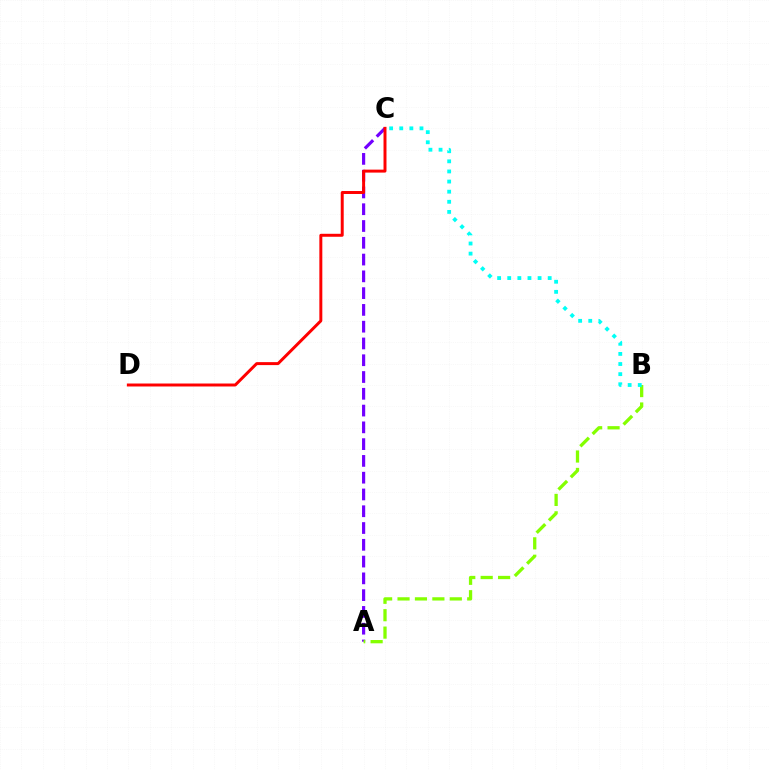{('A', 'C'): [{'color': '#7200ff', 'line_style': 'dashed', 'thickness': 2.28}], ('C', 'D'): [{'color': '#ff0000', 'line_style': 'solid', 'thickness': 2.14}], ('A', 'B'): [{'color': '#84ff00', 'line_style': 'dashed', 'thickness': 2.37}], ('B', 'C'): [{'color': '#00fff6', 'line_style': 'dotted', 'thickness': 2.75}]}